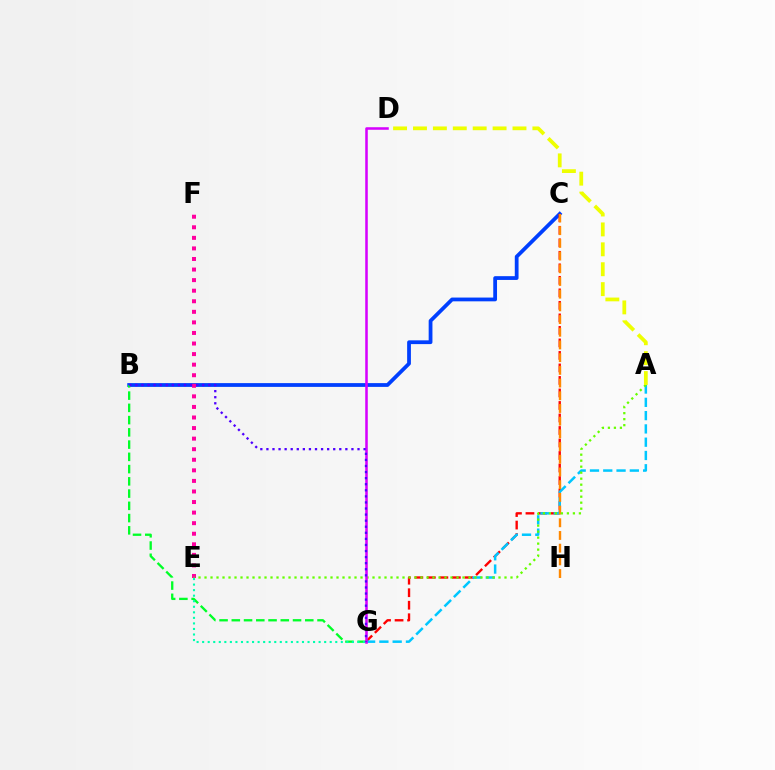{('B', 'C'): [{'color': '#003fff', 'line_style': 'solid', 'thickness': 2.72}], ('E', 'F'): [{'color': '#ff00a0', 'line_style': 'dotted', 'thickness': 2.87}], ('C', 'G'): [{'color': '#ff0000', 'line_style': 'dashed', 'thickness': 1.7}], ('A', 'G'): [{'color': '#00c7ff', 'line_style': 'dashed', 'thickness': 1.8}], ('C', 'H'): [{'color': '#ff8800', 'line_style': 'dashed', 'thickness': 1.73}], ('B', 'G'): [{'color': '#00ff27', 'line_style': 'dashed', 'thickness': 1.66}, {'color': '#4f00ff', 'line_style': 'dotted', 'thickness': 1.65}], ('A', 'E'): [{'color': '#66ff00', 'line_style': 'dotted', 'thickness': 1.63}], ('D', 'G'): [{'color': '#d600ff', 'line_style': 'solid', 'thickness': 1.83}], ('A', 'D'): [{'color': '#eeff00', 'line_style': 'dashed', 'thickness': 2.7}], ('E', 'G'): [{'color': '#00ffaf', 'line_style': 'dotted', 'thickness': 1.51}]}